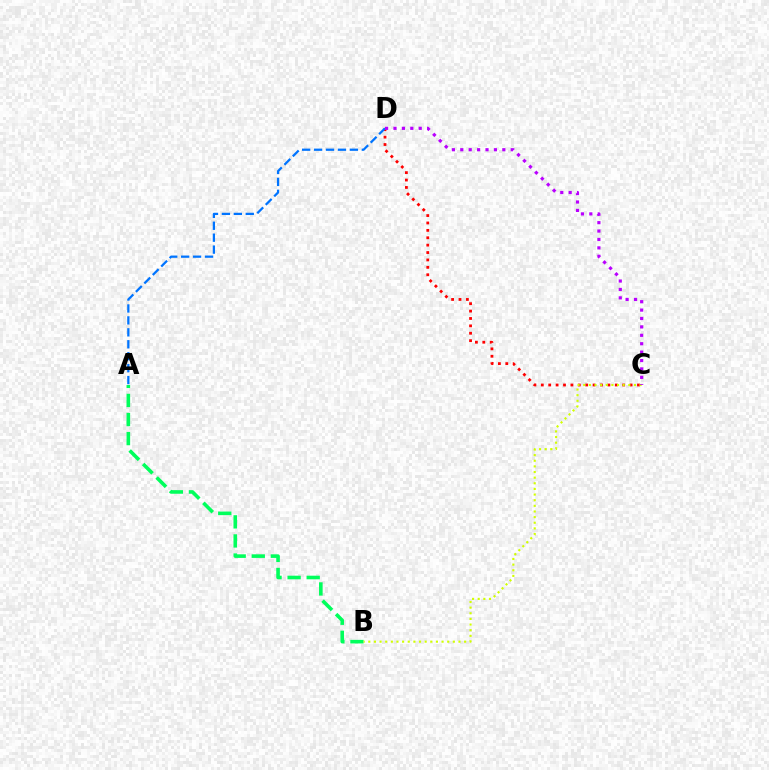{('C', 'D'): [{'color': '#ff0000', 'line_style': 'dotted', 'thickness': 2.01}, {'color': '#b900ff', 'line_style': 'dotted', 'thickness': 2.28}], ('A', 'D'): [{'color': '#0074ff', 'line_style': 'dashed', 'thickness': 1.62}], ('A', 'B'): [{'color': '#00ff5c', 'line_style': 'dashed', 'thickness': 2.59}], ('B', 'C'): [{'color': '#d1ff00', 'line_style': 'dotted', 'thickness': 1.53}]}